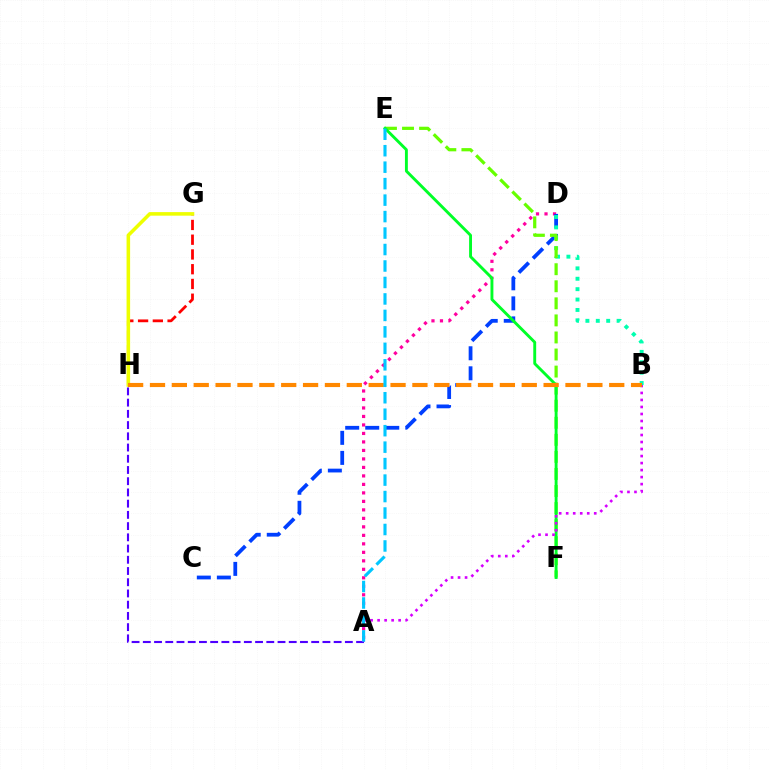{('G', 'H'): [{'color': '#ff0000', 'line_style': 'dashed', 'thickness': 2.0}, {'color': '#eeff00', 'line_style': 'solid', 'thickness': 2.56}], ('A', 'D'): [{'color': '#ff00a0', 'line_style': 'dotted', 'thickness': 2.31}], ('C', 'D'): [{'color': '#003fff', 'line_style': 'dashed', 'thickness': 2.72}], ('B', 'D'): [{'color': '#00ffaf', 'line_style': 'dotted', 'thickness': 2.82}], ('E', 'F'): [{'color': '#66ff00', 'line_style': 'dashed', 'thickness': 2.32}, {'color': '#00ff27', 'line_style': 'solid', 'thickness': 2.08}], ('A', 'H'): [{'color': '#4f00ff', 'line_style': 'dashed', 'thickness': 1.52}], ('A', 'B'): [{'color': '#d600ff', 'line_style': 'dotted', 'thickness': 1.91}], ('B', 'H'): [{'color': '#ff8800', 'line_style': 'dashed', 'thickness': 2.97}], ('A', 'E'): [{'color': '#00c7ff', 'line_style': 'dashed', 'thickness': 2.24}]}